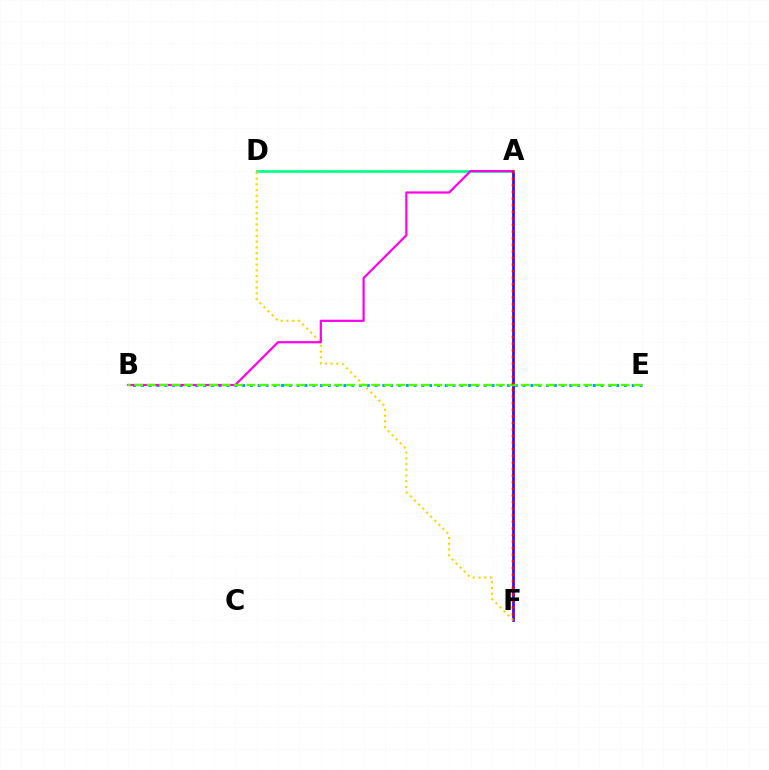{('A', 'F'): [{'color': '#3700ff', 'line_style': 'solid', 'thickness': 1.93}, {'color': '#ff0000', 'line_style': 'dotted', 'thickness': 1.79}], ('A', 'D'): [{'color': '#00ff86', 'line_style': 'solid', 'thickness': 1.94}], ('B', 'E'): [{'color': '#009eff', 'line_style': 'dotted', 'thickness': 2.12}, {'color': '#4fff00', 'line_style': 'dashed', 'thickness': 1.69}], ('D', 'F'): [{'color': '#ffd500', 'line_style': 'dotted', 'thickness': 1.56}], ('A', 'B'): [{'color': '#ff00ed', 'line_style': 'solid', 'thickness': 1.59}]}